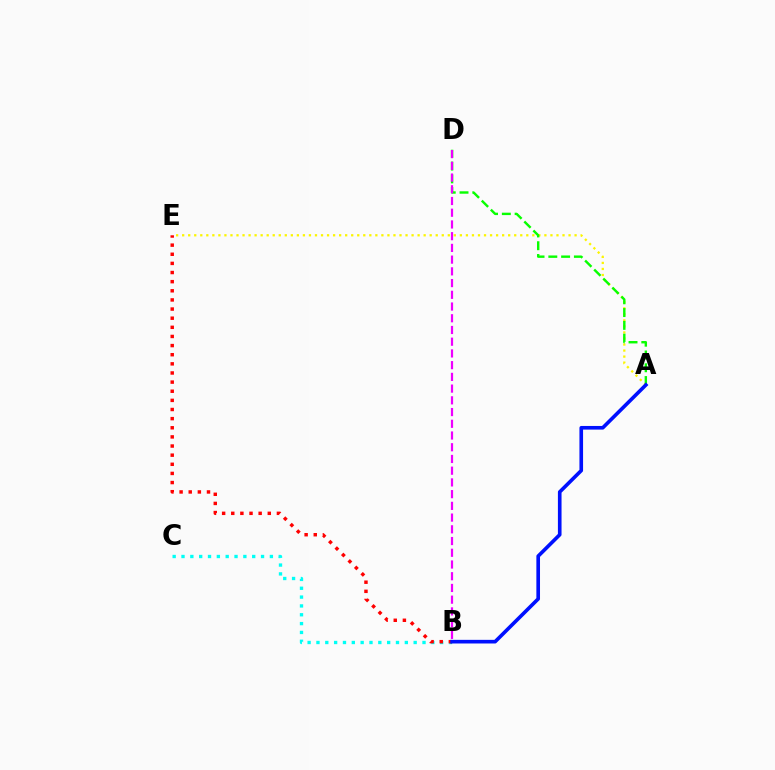{('B', 'C'): [{'color': '#00fff6', 'line_style': 'dotted', 'thickness': 2.4}], ('B', 'E'): [{'color': '#ff0000', 'line_style': 'dotted', 'thickness': 2.48}], ('A', 'E'): [{'color': '#fcf500', 'line_style': 'dotted', 'thickness': 1.64}], ('A', 'D'): [{'color': '#08ff00', 'line_style': 'dashed', 'thickness': 1.74}], ('B', 'D'): [{'color': '#ee00ff', 'line_style': 'dashed', 'thickness': 1.59}], ('A', 'B'): [{'color': '#0010ff', 'line_style': 'solid', 'thickness': 2.62}]}